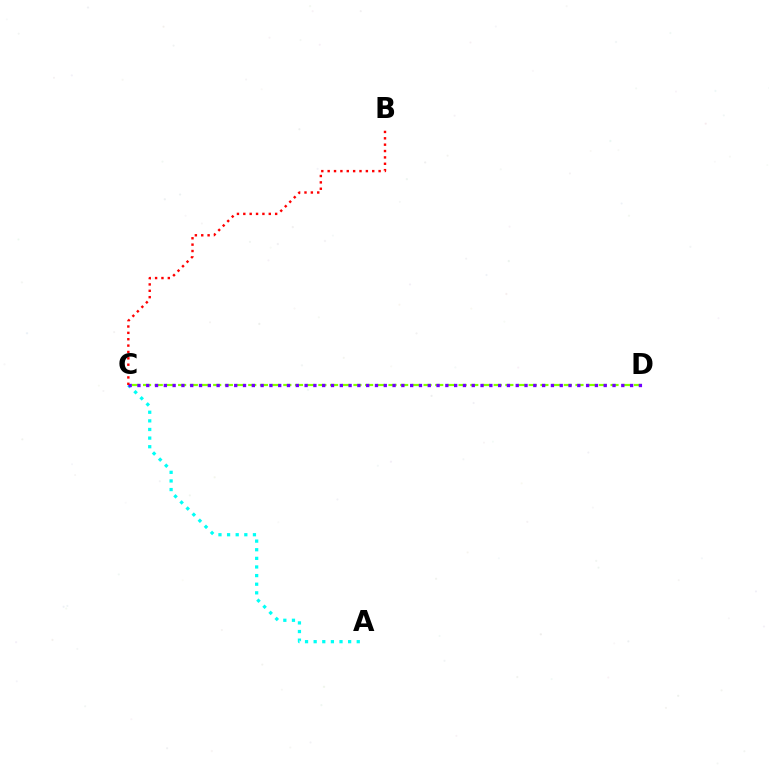{('C', 'D'): [{'color': '#84ff00', 'line_style': 'dashed', 'thickness': 1.59}, {'color': '#7200ff', 'line_style': 'dotted', 'thickness': 2.39}], ('A', 'C'): [{'color': '#00fff6', 'line_style': 'dotted', 'thickness': 2.34}], ('B', 'C'): [{'color': '#ff0000', 'line_style': 'dotted', 'thickness': 1.73}]}